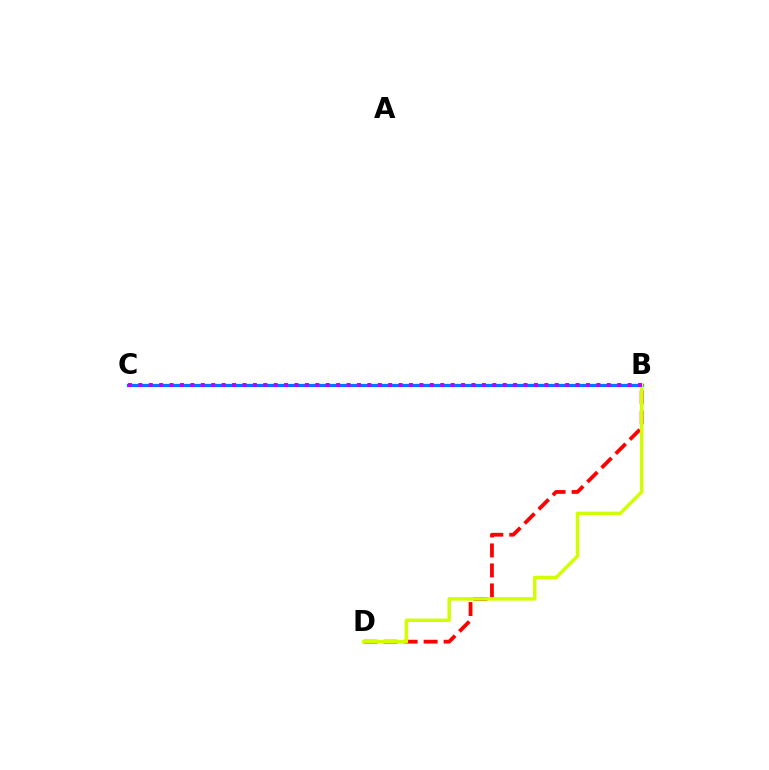{('B', 'C'): [{'color': '#00ff5c', 'line_style': 'solid', 'thickness': 2.35}, {'color': '#0074ff', 'line_style': 'solid', 'thickness': 2.23}, {'color': '#b900ff', 'line_style': 'dotted', 'thickness': 2.83}], ('B', 'D'): [{'color': '#ff0000', 'line_style': 'dashed', 'thickness': 2.72}, {'color': '#d1ff00', 'line_style': 'solid', 'thickness': 2.49}]}